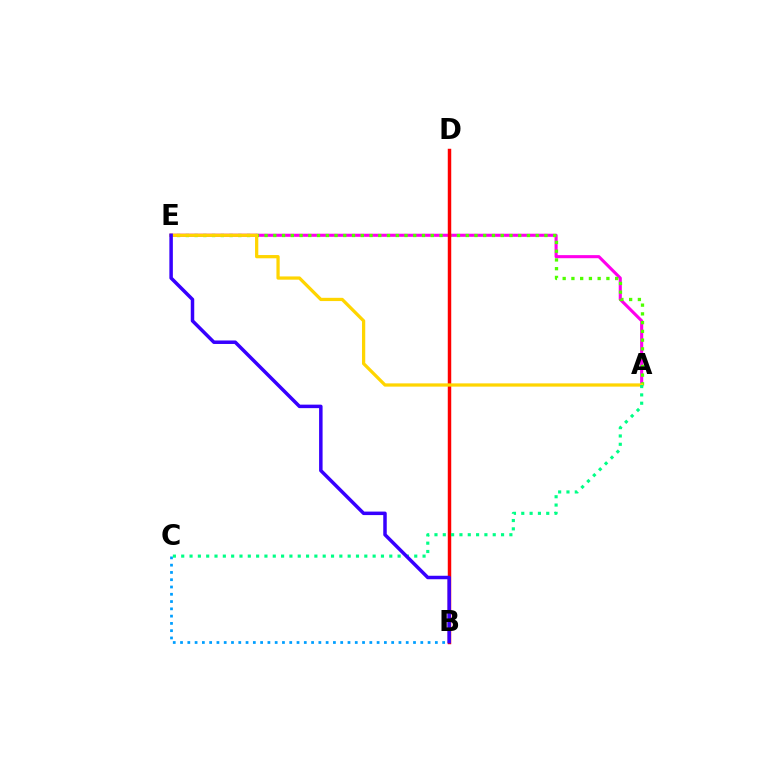{('A', 'E'): [{'color': '#ff00ed', 'line_style': 'solid', 'thickness': 2.23}, {'color': '#4fff00', 'line_style': 'dotted', 'thickness': 2.38}, {'color': '#ffd500', 'line_style': 'solid', 'thickness': 2.34}], ('B', 'C'): [{'color': '#009eff', 'line_style': 'dotted', 'thickness': 1.98}], ('B', 'D'): [{'color': '#ff0000', 'line_style': 'solid', 'thickness': 2.49}], ('A', 'C'): [{'color': '#00ff86', 'line_style': 'dotted', 'thickness': 2.26}], ('B', 'E'): [{'color': '#3700ff', 'line_style': 'solid', 'thickness': 2.52}]}